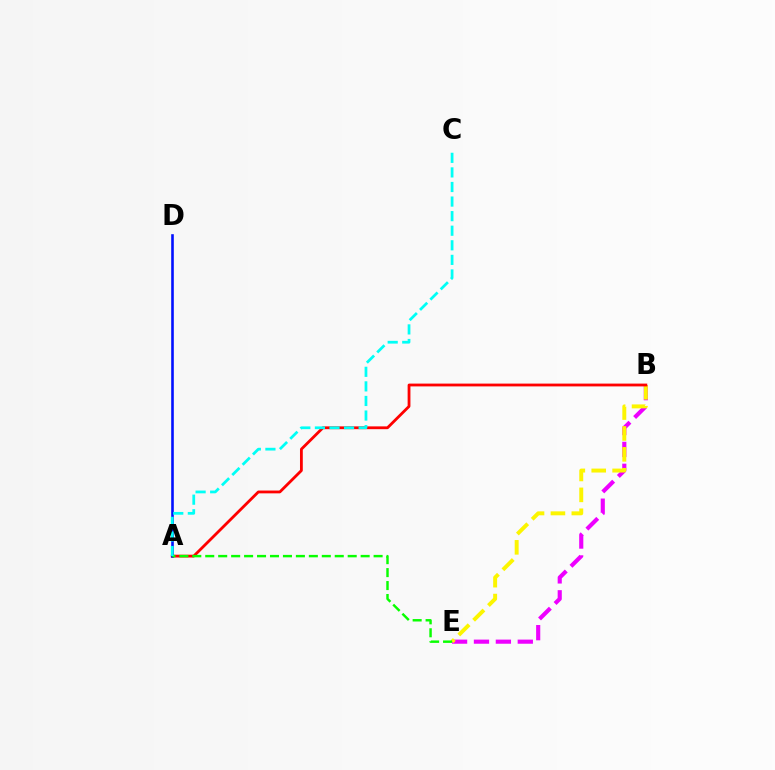{('B', 'E'): [{'color': '#ee00ff', 'line_style': 'dashed', 'thickness': 2.98}, {'color': '#fcf500', 'line_style': 'dashed', 'thickness': 2.84}], ('A', 'B'): [{'color': '#ff0000', 'line_style': 'solid', 'thickness': 2.02}], ('A', 'D'): [{'color': '#0010ff', 'line_style': 'solid', 'thickness': 1.88}], ('A', 'E'): [{'color': '#08ff00', 'line_style': 'dashed', 'thickness': 1.76}], ('A', 'C'): [{'color': '#00fff6', 'line_style': 'dashed', 'thickness': 1.98}]}